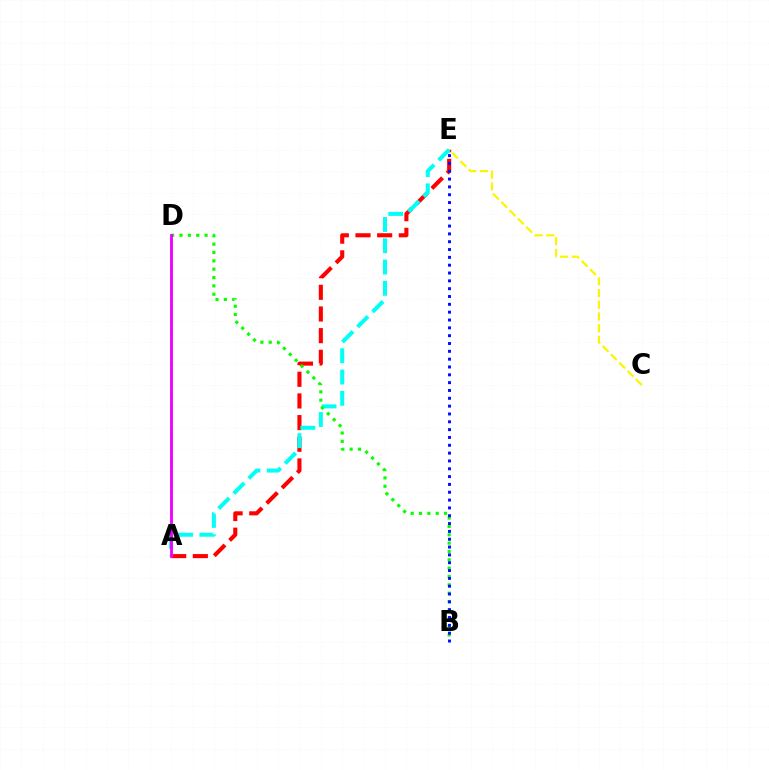{('A', 'E'): [{'color': '#ff0000', 'line_style': 'dashed', 'thickness': 2.94}, {'color': '#00fff6', 'line_style': 'dashed', 'thickness': 2.89}], ('C', 'E'): [{'color': '#fcf500', 'line_style': 'dashed', 'thickness': 1.59}], ('B', 'D'): [{'color': '#08ff00', 'line_style': 'dotted', 'thickness': 2.27}], ('A', 'D'): [{'color': '#ee00ff', 'line_style': 'solid', 'thickness': 2.04}], ('B', 'E'): [{'color': '#0010ff', 'line_style': 'dotted', 'thickness': 2.13}]}